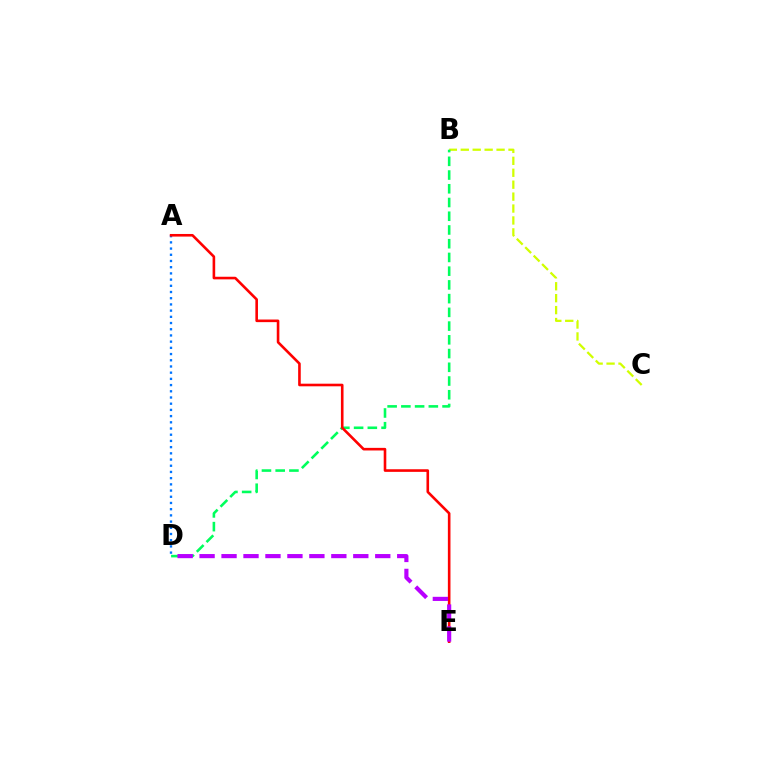{('B', 'C'): [{'color': '#d1ff00', 'line_style': 'dashed', 'thickness': 1.62}], ('B', 'D'): [{'color': '#00ff5c', 'line_style': 'dashed', 'thickness': 1.87}], ('A', 'D'): [{'color': '#0074ff', 'line_style': 'dotted', 'thickness': 1.69}], ('A', 'E'): [{'color': '#ff0000', 'line_style': 'solid', 'thickness': 1.88}], ('D', 'E'): [{'color': '#b900ff', 'line_style': 'dashed', 'thickness': 2.98}]}